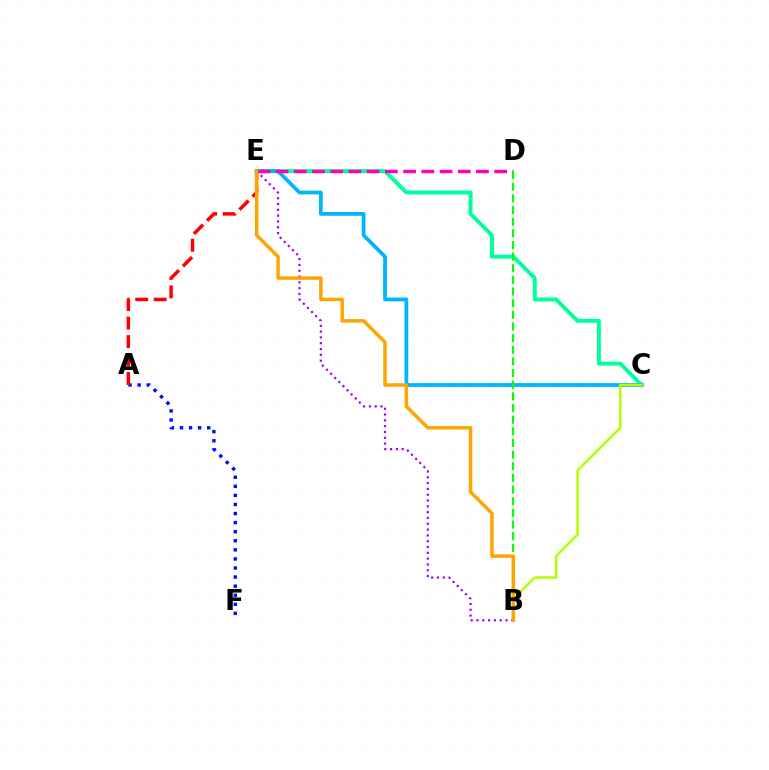{('C', 'E'): [{'color': '#00ff9d', 'line_style': 'solid', 'thickness': 2.84}, {'color': '#00b5ff', 'line_style': 'solid', 'thickness': 2.71}], ('A', 'F'): [{'color': '#0010ff', 'line_style': 'dotted', 'thickness': 2.47}], ('A', 'E'): [{'color': '#ff0000', 'line_style': 'dashed', 'thickness': 2.51}], ('D', 'E'): [{'color': '#ff00bd', 'line_style': 'dashed', 'thickness': 2.47}], ('B', 'C'): [{'color': '#b3ff00', 'line_style': 'solid', 'thickness': 1.78}], ('B', 'E'): [{'color': '#9b00ff', 'line_style': 'dotted', 'thickness': 1.58}, {'color': '#ffa500', 'line_style': 'solid', 'thickness': 2.51}], ('B', 'D'): [{'color': '#08ff00', 'line_style': 'dashed', 'thickness': 1.58}]}